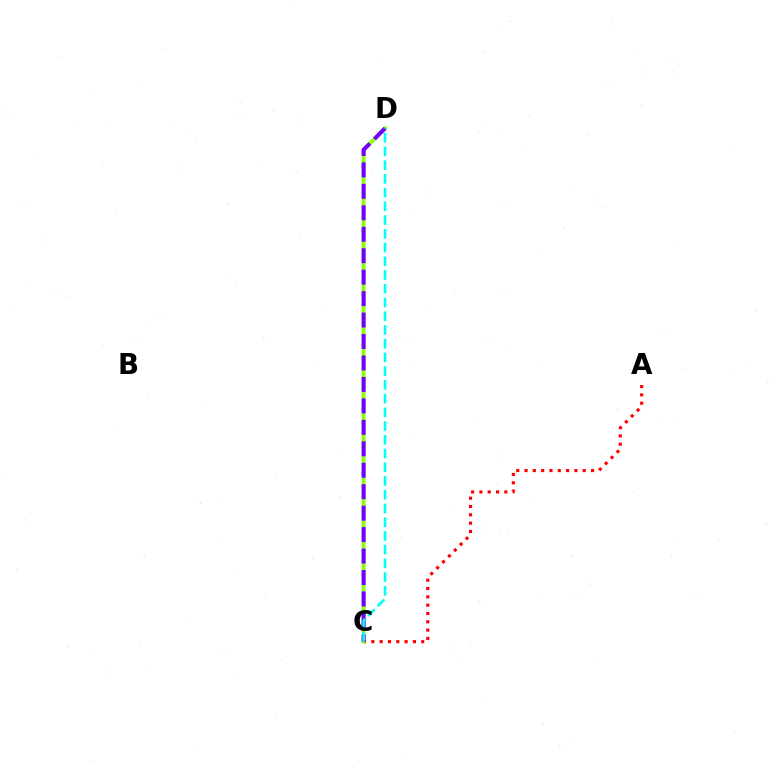{('A', 'C'): [{'color': '#ff0000', 'line_style': 'dotted', 'thickness': 2.26}], ('C', 'D'): [{'color': '#84ff00', 'line_style': 'solid', 'thickness': 2.64}, {'color': '#7200ff', 'line_style': 'dashed', 'thickness': 2.91}, {'color': '#00fff6', 'line_style': 'dashed', 'thickness': 1.87}]}